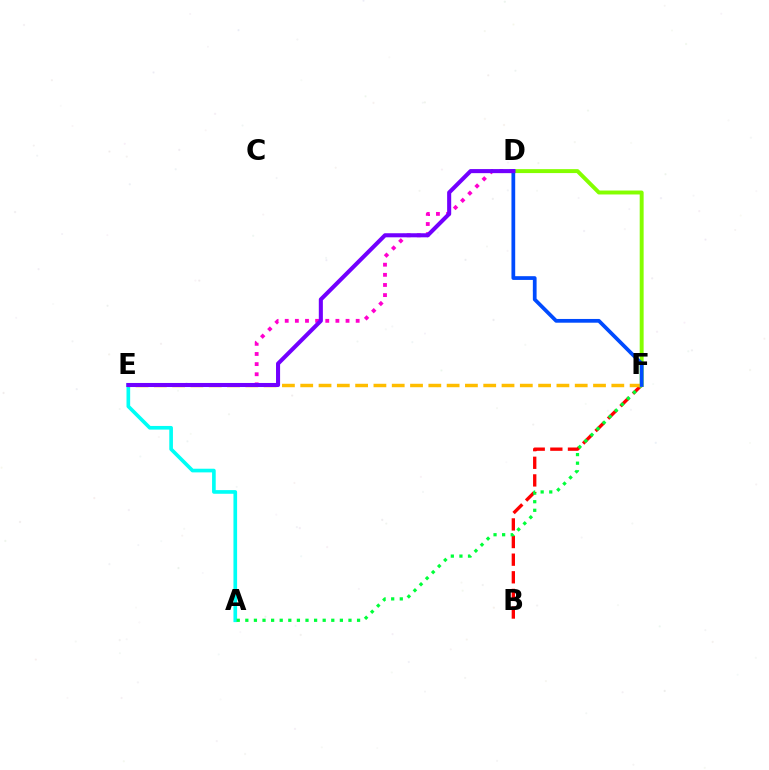{('A', 'E'): [{'color': '#00fff6', 'line_style': 'solid', 'thickness': 2.63}], ('D', 'E'): [{'color': '#ff00cf', 'line_style': 'dotted', 'thickness': 2.75}, {'color': '#7200ff', 'line_style': 'solid', 'thickness': 2.93}], ('D', 'F'): [{'color': '#84ff00', 'line_style': 'solid', 'thickness': 2.83}, {'color': '#004bff', 'line_style': 'solid', 'thickness': 2.69}], ('B', 'F'): [{'color': '#ff0000', 'line_style': 'dashed', 'thickness': 2.39}], ('A', 'F'): [{'color': '#00ff39', 'line_style': 'dotted', 'thickness': 2.34}], ('E', 'F'): [{'color': '#ffbd00', 'line_style': 'dashed', 'thickness': 2.49}]}